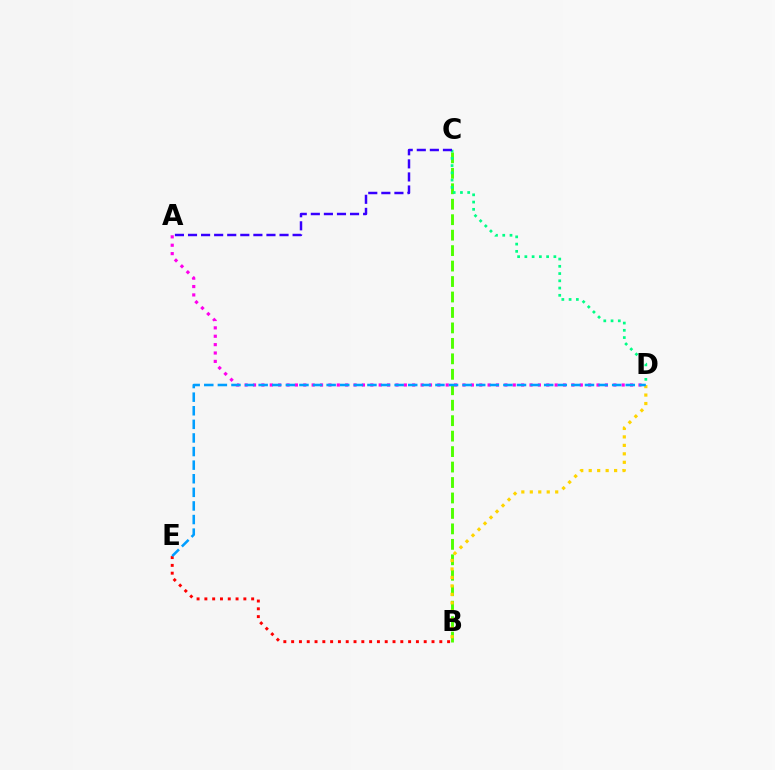{('B', 'C'): [{'color': '#4fff00', 'line_style': 'dashed', 'thickness': 2.1}], ('B', 'E'): [{'color': '#ff0000', 'line_style': 'dotted', 'thickness': 2.12}], ('C', 'D'): [{'color': '#00ff86', 'line_style': 'dotted', 'thickness': 1.97}], ('A', 'D'): [{'color': '#ff00ed', 'line_style': 'dotted', 'thickness': 2.28}], ('B', 'D'): [{'color': '#ffd500', 'line_style': 'dotted', 'thickness': 2.3}], ('D', 'E'): [{'color': '#009eff', 'line_style': 'dashed', 'thickness': 1.85}], ('A', 'C'): [{'color': '#3700ff', 'line_style': 'dashed', 'thickness': 1.78}]}